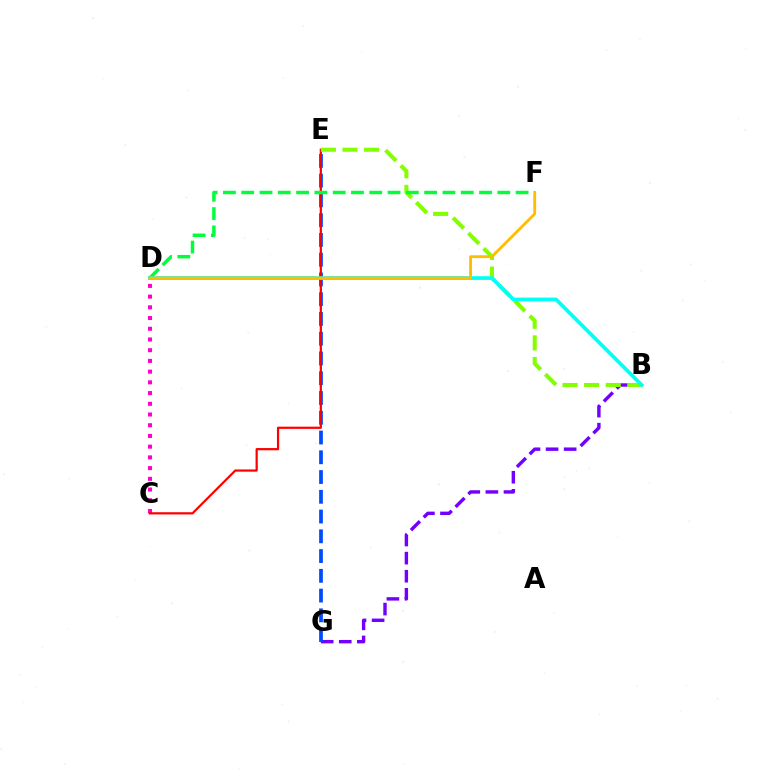{('B', 'G'): [{'color': '#7200ff', 'line_style': 'dashed', 'thickness': 2.46}], ('C', 'D'): [{'color': '#ff00cf', 'line_style': 'dotted', 'thickness': 2.91}], ('E', 'G'): [{'color': '#004bff', 'line_style': 'dashed', 'thickness': 2.68}], ('C', 'E'): [{'color': '#ff0000', 'line_style': 'solid', 'thickness': 1.6}], ('B', 'E'): [{'color': '#84ff00', 'line_style': 'dashed', 'thickness': 2.94}], ('D', 'F'): [{'color': '#00ff39', 'line_style': 'dashed', 'thickness': 2.49}, {'color': '#ffbd00', 'line_style': 'solid', 'thickness': 2.05}], ('B', 'D'): [{'color': '#00fff6', 'line_style': 'solid', 'thickness': 2.67}]}